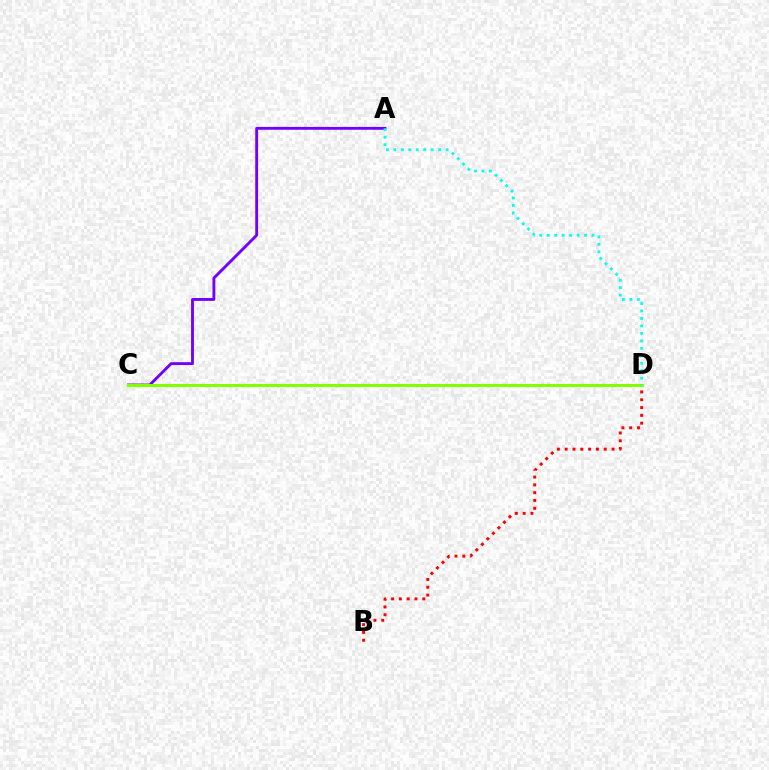{('A', 'C'): [{'color': '#7200ff', 'line_style': 'solid', 'thickness': 2.06}], ('B', 'D'): [{'color': '#ff0000', 'line_style': 'dotted', 'thickness': 2.12}], ('C', 'D'): [{'color': '#84ff00', 'line_style': 'solid', 'thickness': 2.18}], ('A', 'D'): [{'color': '#00fff6', 'line_style': 'dotted', 'thickness': 2.03}]}